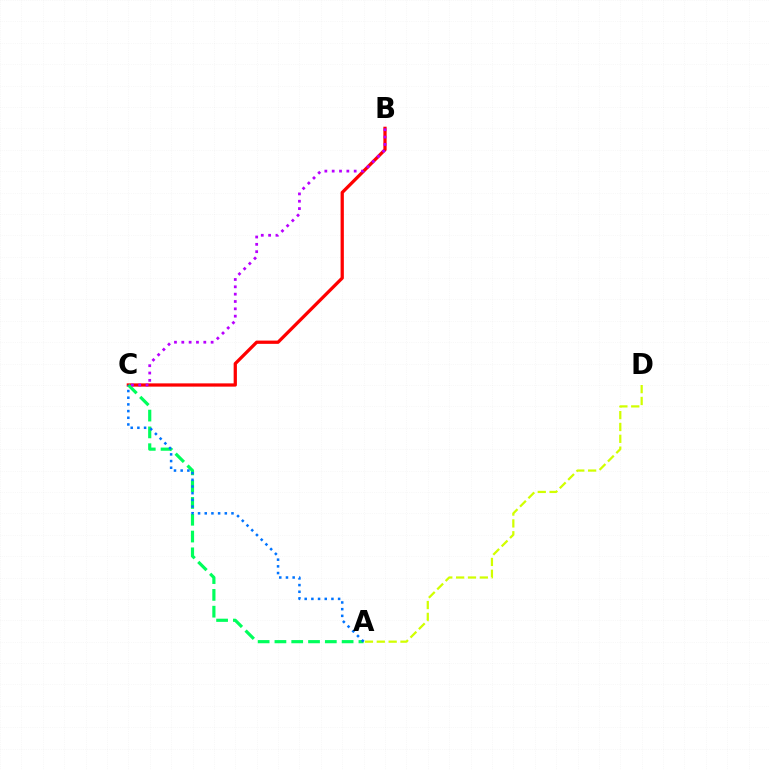{('B', 'C'): [{'color': '#ff0000', 'line_style': 'solid', 'thickness': 2.35}, {'color': '#b900ff', 'line_style': 'dotted', 'thickness': 1.99}], ('A', 'C'): [{'color': '#00ff5c', 'line_style': 'dashed', 'thickness': 2.28}, {'color': '#0074ff', 'line_style': 'dotted', 'thickness': 1.82}], ('A', 'D'): [{'color': '#d1ff00', 'line_style': 'dashed', 'thickness': 1.61}]}